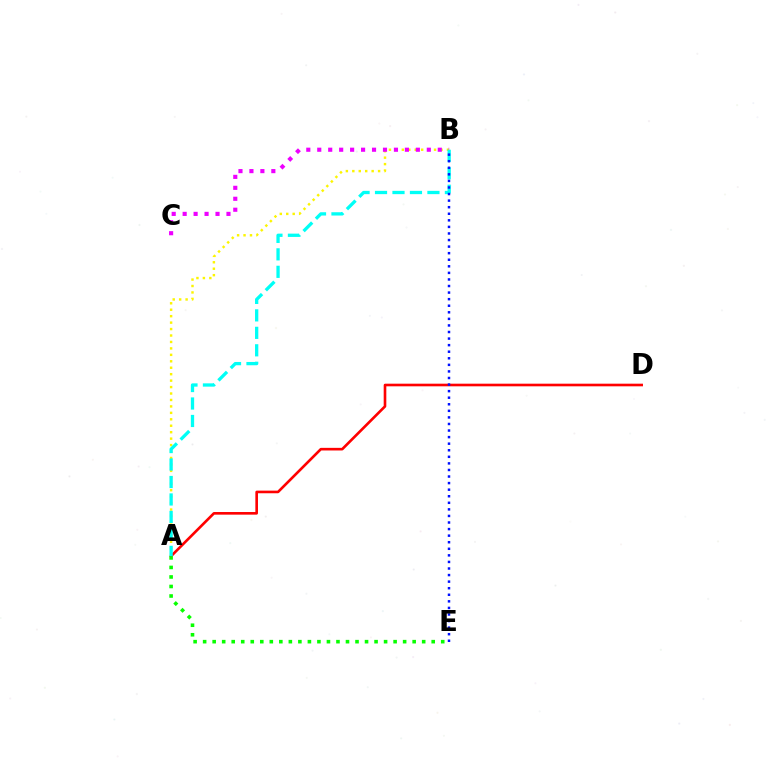{('A', 'B'): [{'color': '#fcf500', 'line_style': 'dotted', 'thickness': 1.75}, {'color': '#00fff6', 'line_style': 'dashed', 'thickness': 2.37}], ('A', 'D'): [{'color': '#ff0000', 'line_style': 'solid', 'thickness': 1.89}], ('B', 'C'): [{'color': '#ee00ff', 'line_style': 'dotted', 'thickness': 2.98}], ('A', 'E'): [{'color': '#08ff00', 'line_style': 'dotted', 'thickness': 2.59}], ('B', 'E'): [{'color': '#0010ff', 'line_style': 'dotted', 'thickness': 1.78}]}